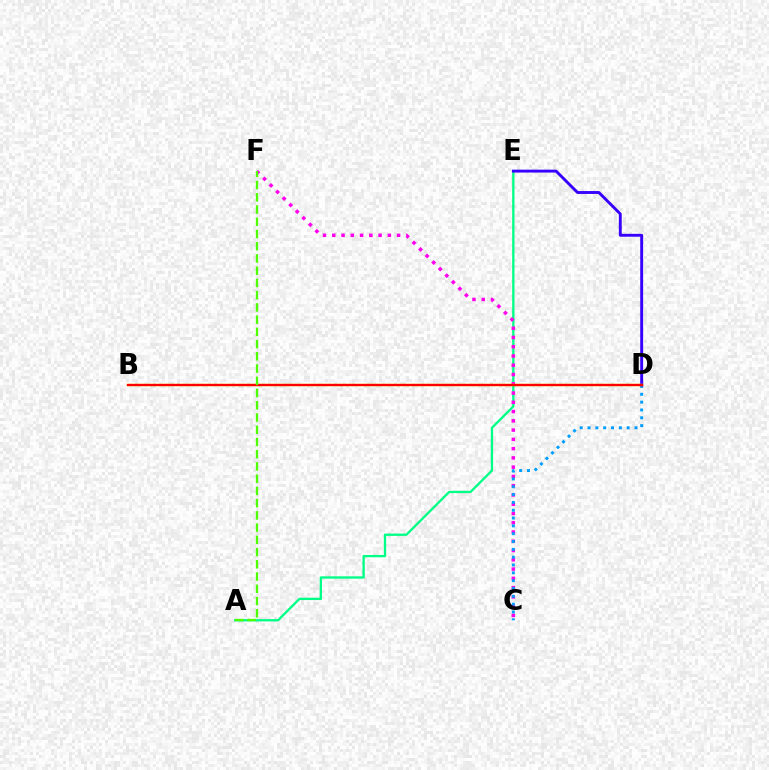{('A', 'E'): [{'color': '#00ff86', 'line_style': 'solid', 'thickness': 1.67}], ('C', 'F'): [{'color': '#ff00ed', 'line_style': 'dotted', 'thickness': 2.52}], ('C', 'D'): [{'color': '#009eff', 'line_style': 'dotted', 'thickness': 2.13}], ('D', 'E'): [{'color': '#3700ff', 'line_style': 'solid', 'thickness': 2.09}], ('B', 'D'): [{'color': '#ffd500', 'line_style': 'solid', 'thickness': 1.73}, {'color': '#ff0000', 'line_style': 'solid', 'thickness': 1.64}], ('A', 'F'): [{'color': '#4fff00', 'line_style': 'dashed', 'thickness': 1.66}]}